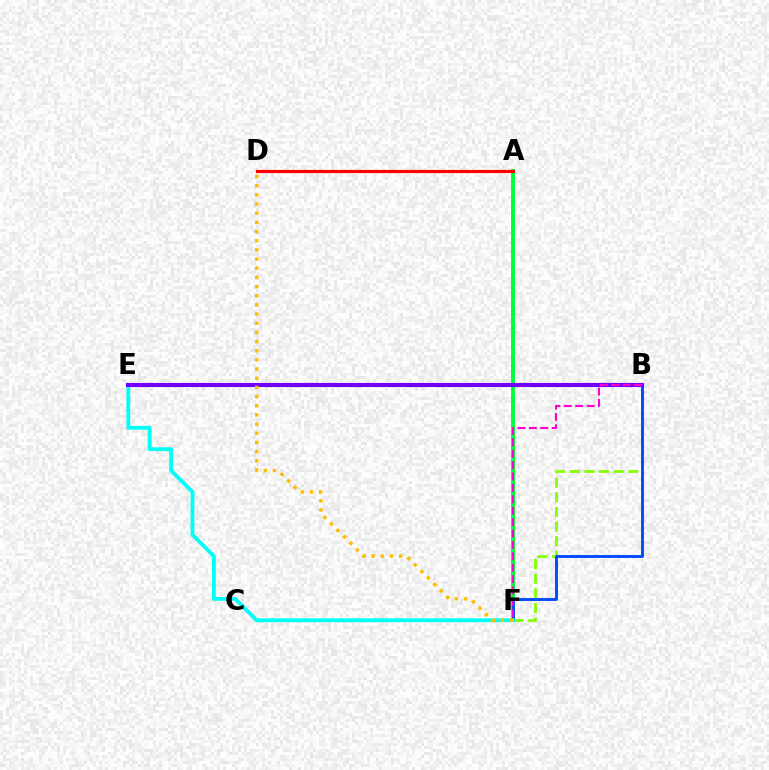{('B', 'F'): [{'color': '#84ff00', 'line_style': 'dashed', 'thickness': 1.99}, {'color': '#004bff', 'line_style': 'solid', 'thickness': 2.09}, {'color': '#ff00cf', 'line_style': 'dashed', 'thickness': 1.55}], ('A', 'F'): [{'color': '#00ff39', 'line_style': 'solid', 'thickness': 2.8}], ('A', 'D'): [{'color': '#ff0000', 'line_style': 'solid', 'thickness': 2.27}], ('E', 'F'): [{'color': '#00fff6', 'line_style': 'solid', 'thickness': 2.75}], ('B', 'E'): [{'color': '#7200ff', 'line_style': 'solid', 'thickness': 2.95}], ('D', 'F'): [{'color': '#ffbd00', 'line_style': 'dotted', 'thickness': 2.49}]}